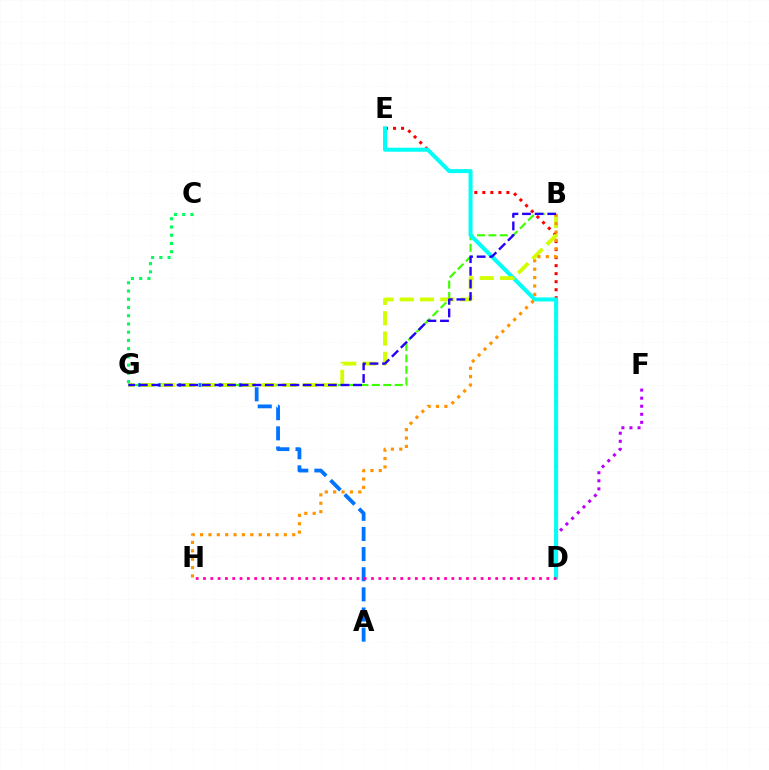{('D', 'E'): [{'color': '#ff0000', 'line_style': 'dotted', 'thickness': 2.18}, {'color': '#00fff6', 'line_style': 'solid', 'thickness': 2.89}], ('B', 'G'): [{'color': '#3dff00', 'line_style': 'dashed', 'thickness': 1.55}, {'color': '#d1ff00', 'line_style': 'dashed', 'thickness': 2.76}, {'color': '#2500ff', 'line_style': 'dashed', 'thickness': 1.71}], ('D', 'F'): [{'color': '#b900ff', 'line_style': 'dotted', 'thickness': 2.19}], ('A', 'G'): [{'color': '#0074ff', 'line_style': 'dashed', 'thickness': 2.74}], ('C', 'G'): [{'color': '#00ff5c', 'line_style': 'dotted', 'thickness': 2.24}], ('B', 'H'): [{'color': '#ff9400', 'line_style': 'dotted', 'thickness': 2.28}], ('D', 'H'): [{'color': '#ff00ac', 'line_style': 'dotted', 'thickness': 1.98}]}